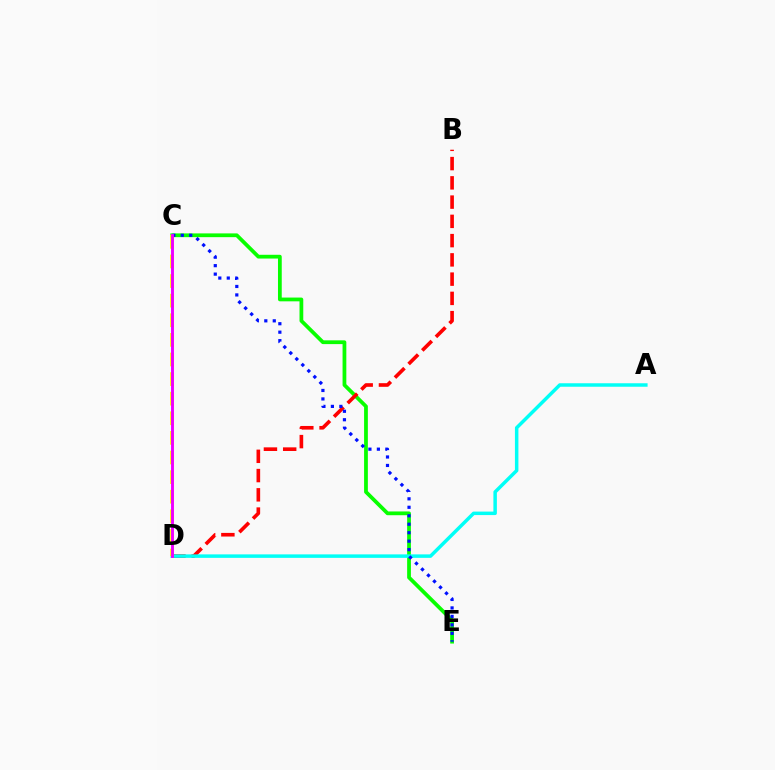{('C', 'E'): [{'color': '#08ff00', 'line_style': 'solid', 'thickness': 2.71}, {'color': '#0010ff', 'line_style': 'dotted', 'thickness': 2.3}], ('B', 'D'): [{'color': '#ff0000', 'line_style': 'dashed', 'thickness': 2.62}], ('A', 'D'): [{'color': '#00fff6', 'line_style': 'solid', 'thickness': 2.51}], ('C', 'D'): [{'color': '#fcf500', 'line_style': 'dashed', 'thickness': 2.66}, {'color': '#ee00ff', 'line_style': 'solid', 'thickness': 2.08}]}